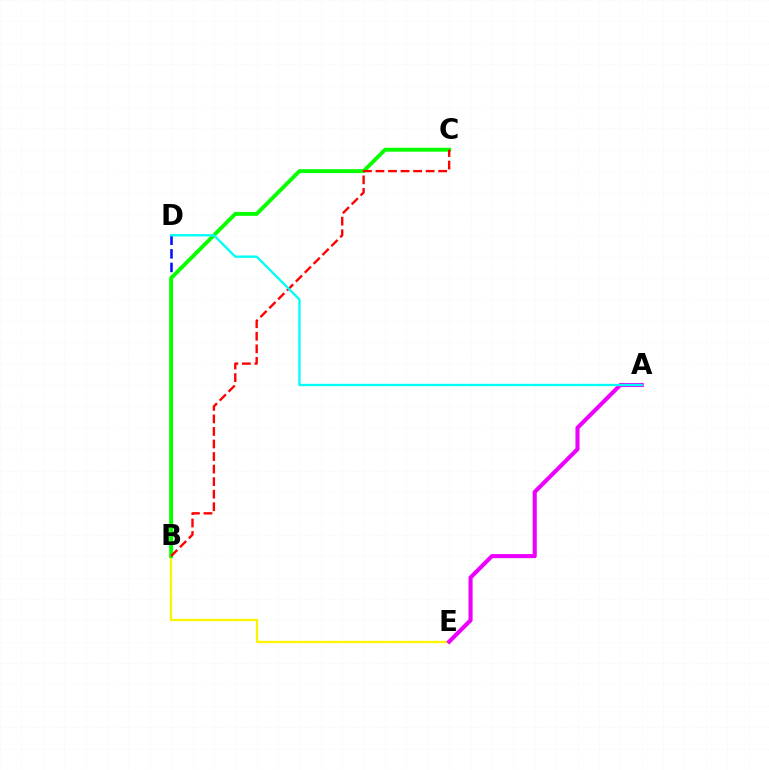{('B', 'E'): [{'color': '#fcf500', 'line_style': 'solid', 'thickness': 1.65}], ('B', 'D'): [{'color': '#0010ff', 'line_style': 'dashed', 'thickness': 1.85}], ('A', 'E'): [{'color': '#ee00ff', 'line_style': 'solid', 'thickness': 2.95}], ('B', 'C'): [{'color': '#08ff00', 'line_style': 'solid', 'thickness': 2.81}, {'color': '#ff0000', 'line_style': 'dashed', 'thickness': 1.7}], ('A', 'D'): [{'color': '#00fff6', 'line_style': 'solid', 'thickness': 1.68}]}